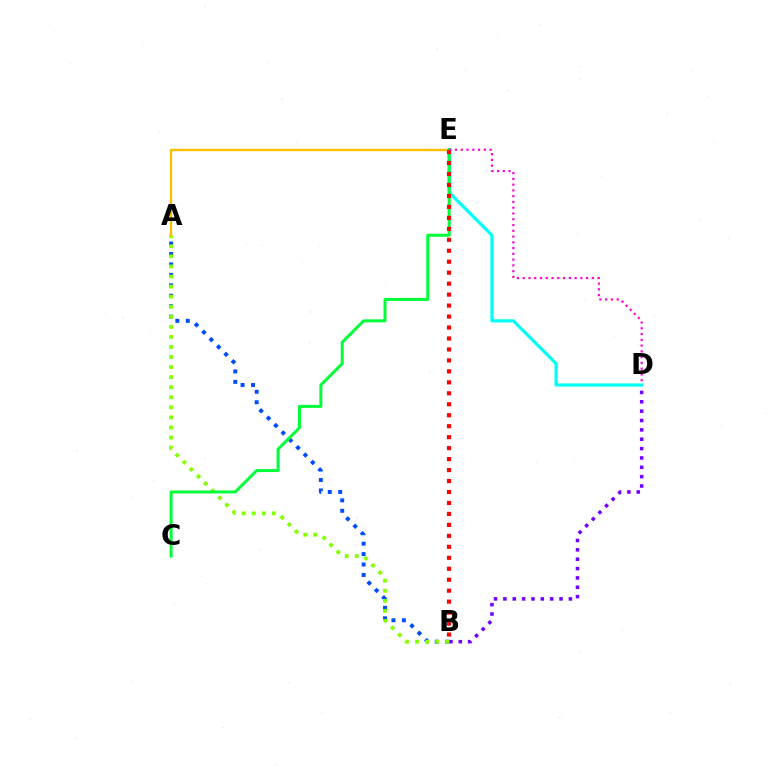{('A', 'B'): [{'color': '#004bff', 'line_style': 'dotted', 'thickness': 2.84}, {'color': '#84ff00', 'line_style': 'dotted', 'thickness': 2.73}], ('B', 'D'): [{'color': '#7200ff', 'line_style': 'dotted', 'thickness': 2.54}], ('D', 'E'): [{'color': '#00fff6', 'line_style': 'solid', 'thickness': 2.29}, {'color': '#ff00cf', 'line_style': 'dotted', 'thickness': 1.57}], ('A', 'E'): [{'color': '#ffbd00', 'line_style': 'solid', 'thickness': 1.71}], ('C', 'E'): [{'color': '#00ff39', 'line_style': 'solid', 'thickness': 2.15}], ('B', 'E'): [{'color': '#ff0000', 'line_style': 'dotted', 'thickness': 2.98}]}